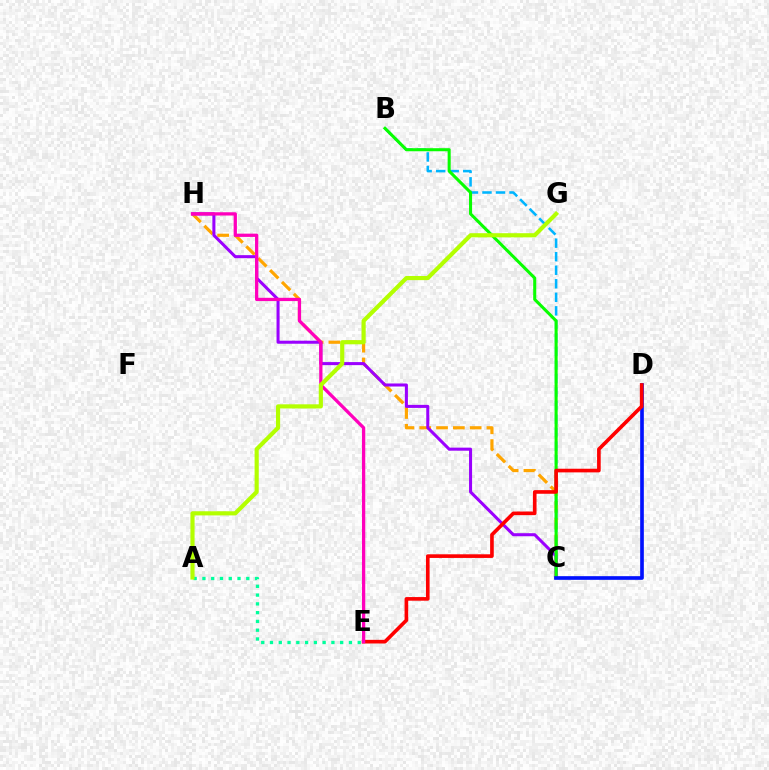{('C', 'H'): [{'color': '#ffa500', 'line_style': 'dashed', 'thickness': 2.28}, {'color': '#9b00ff', 'line_style': 'solid', 'thickness': 2.19}], ('B', 'C'): [{'color': '#00b5ff', 'line_style': 'dashed', 'thickness': 1.84}, {'color': '#08ff00', 'line_style': 'solid', 'thickness': 2.2}], ('C', 'D'): [{'color': '#0010ff', 'line_style': 'solid', 'thickness': 2.64}], ('D', 'E'): [{'color': '#ff0000', 'line_style': 'solid', 'thickness': 2.62}], ('E', 'H'): [{'color': '#ff00bd', 'line_style': 'solid', 'thickness': 2.35}], ('A', 'E'): [{'color': '#00ff9d', 'line_style': 'dotted', 'thickness': 2.38}], ('A', 'G'): [{'color': '#b3ff00', 'line_style': 'solid', 'thickness': 2.99}]}